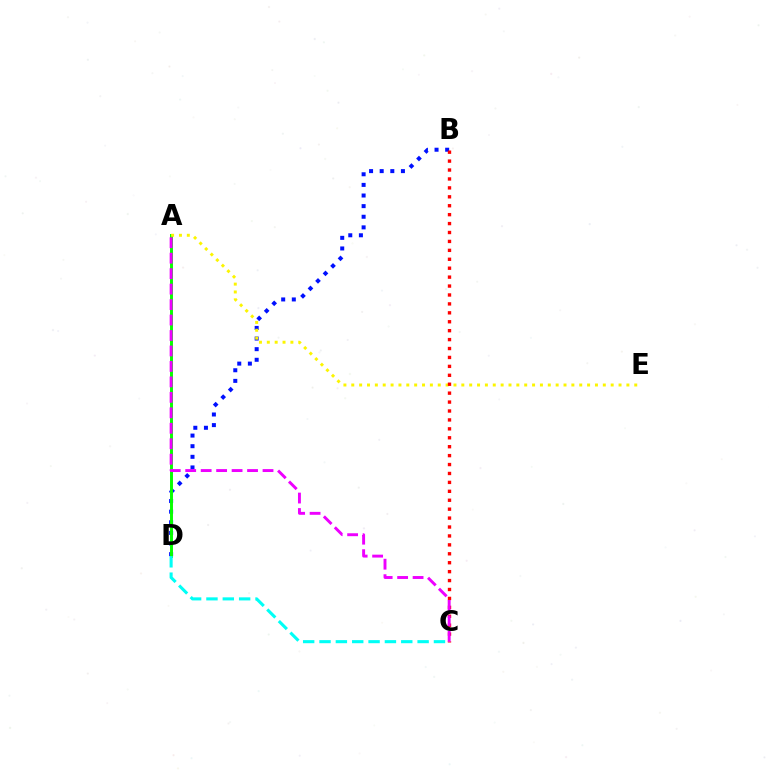{('B', 'D'): [{'color': '#0010ff', 'line_style': 'dotted', 'thickness': 2.89}], ('A', 'D'): [{'color': '#08ff00', 'line_style': 'solid', 'thickness': 2.12}], ('C', 'D'): [{'color': '#00fff6', 'line_style': 'dashed', 'thickness': 2.22}], ('A', 'E'): [{'color': '#fcf500', 'line_style': 'dotted', 'thickness': 2.14}], ('B', 'C'): [{'color': '#ff0000', 'line_style': 'dotted', 'thickness': 2.42}], ('A', 'C'): [{'color': '#ee00ff', 'line_style': 'dashed', 'thickness': 2.1}]}